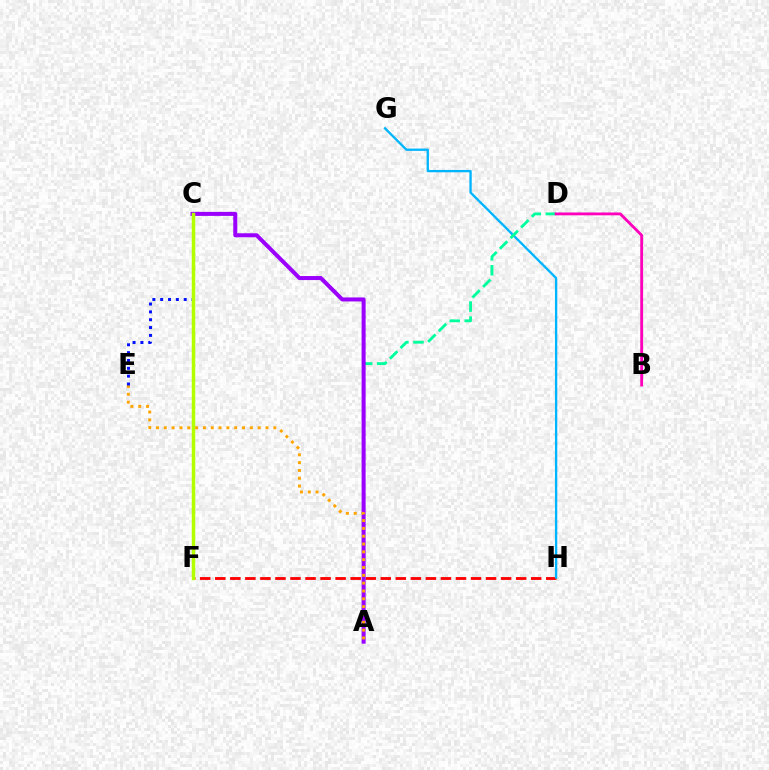{('F', 'H'): [{'color': '#ff0000', 'line_style': 'dashed', 'thickness': 2.04}], ('G', 'H'): [{'color': '#00b5ff', 'line_style': 'solid', 'thickness': 1.68}], ('A', 'D'): [{'color': '#00ff9d', 'line_style': 'dashed', 'thickness': 2.04}], ('C', 'F'): [{'color': '#08ff00', 'line_style': 'dotted', 'thickness': 2.16}, {'color': '#b3ff00', 'line_style': 'solid', 'thickness': 2.5}], ('A', 'C'): [{'color': '#9b00ff', 'line_style': 'solid', 'thickness': 2.9}], ('A', 'E'): [{'color': '#ffa500', 'line_style': 'dotted', 'thickness': 2.13}], ('B', 'D'): [{'color': '#ff00bd', 'line_style': 'solid', 'thickness': 2.05}], ('C', 'E'): [{'color': '#0010ff', 'line_style': 'dotted', 'thickness': 2.13}]}